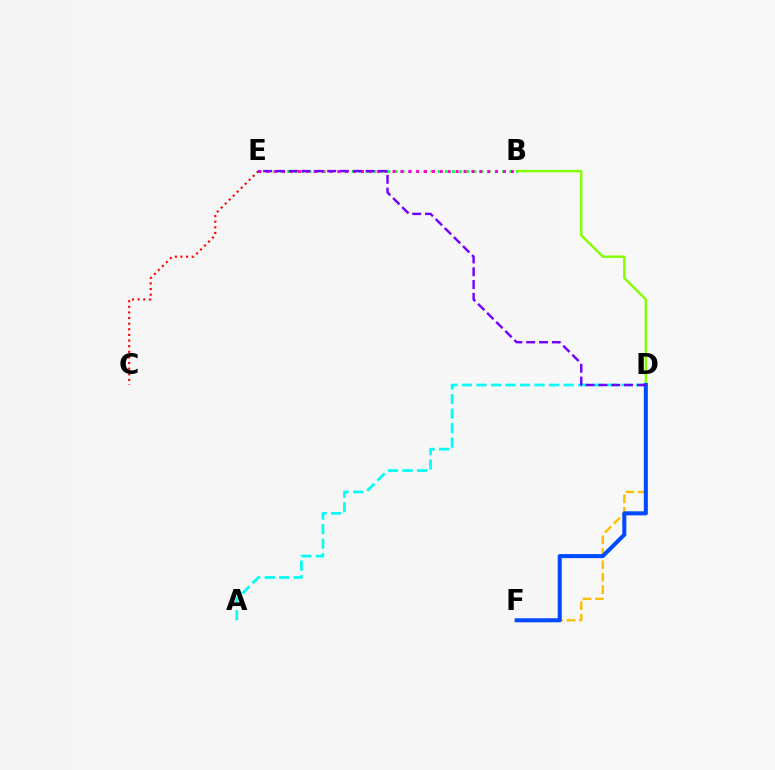{('B', 'D'): [{'color': '#84ff00', 'line_style': 'solid', 'thickness': 1.74}], ('D', 'F'): [{'color': '#ffbd00', 'line_style': 'dashed', 'thickness': 1.7}, {'color': '#004bff', 'line_style': 'solid', 'thickness': 2.91}], ('A', 'D'): [{'color': '#00fff6', 'line_style': 'dashed', 'thickness': 1.97}], ('B', 'E'): [{'color': '#00ff39', 'line_style': 'dotted', 'thickness': 1.95}, {'color': '#ff00cf', 'line_style': 'dotted', 'thickness': 2.14}], ('C', 'E'): [{'color': '#ff0000', 'line_style': 'dotted', 'thickness': 1.53}], ('D', 'E'): [{'color': '#7200ff', 'line_style': 'dashed', 'thickness': 1.74}]}